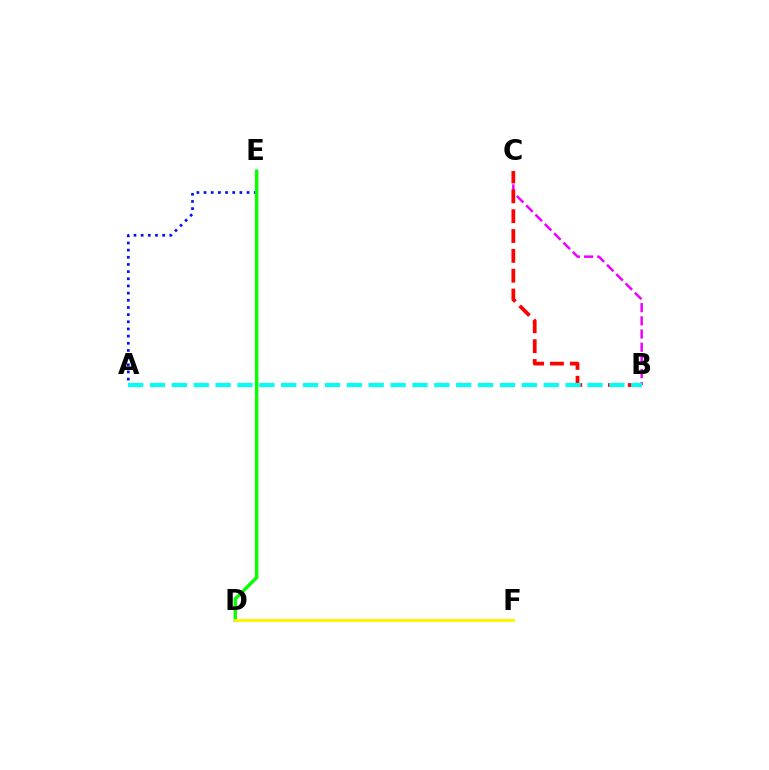{('B', 'C'): [{'color': '#ee00ff', 'line_style': 'dashed', 'thickness': 1.79}, {'color': '#ff0000', 'line_style': 'dashed', 'thickness': 2.69}], ('A', 'E'): [{'color': '#0010ff', 'line_style': 'dotted', 'thickness': 1.95}], ('A', 'B'): [{'color': '#00fff6', 'line_style': 'dashed', 'thickness': 2.97}], ('D', 'E'): [{'color': '#08ff00', 'line_style': 'solid', 'thickness': 2.45}], ('D', 'F'): [{'color': '#fcf500', 'line_style': 'solid', 'thickness': 2.1}]}